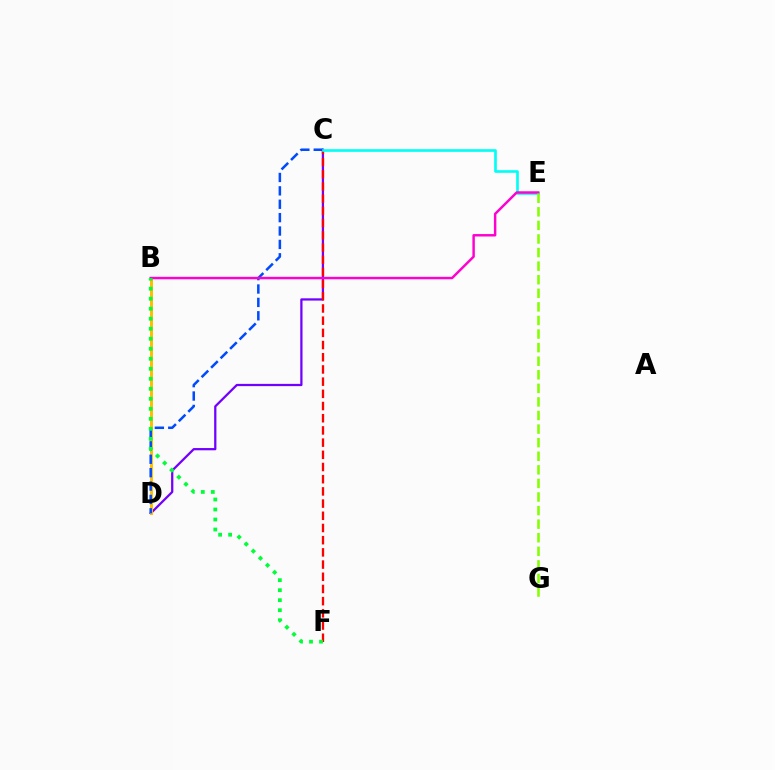{('C', 'D'): [{'color': '#7200ff', 'line_style': 'solid', 'thickness': 1.62}, {'color': '#004bff', 'line_style': 'dashed', 'thickness': 1.82}], ('B', 'D'): [{'color': '#ffbd00', 'line_style': 'solid', 'thickness': 2.13}], ('C', 'F'): [{'color': '#ff0000', 'line_style': 'dashed', 'thickness': 1.66}], ('C', 'E'): [{'color': '#00fff6', 'line_style': 'solid', 'thickness': 1.9}], ('B', 'E'): [{'color': '#ff00cf', 'line_style': 'solid', 'thickness': 1.77}], ('E', 'G'): [{'color': '#84ff00', 'line_style': 'dashed', 'thickness': 1.84}], ('B', 'F'): [{'color': '#00ff39', 'line_style': 'dotted', 'thickness': 2.72}]}